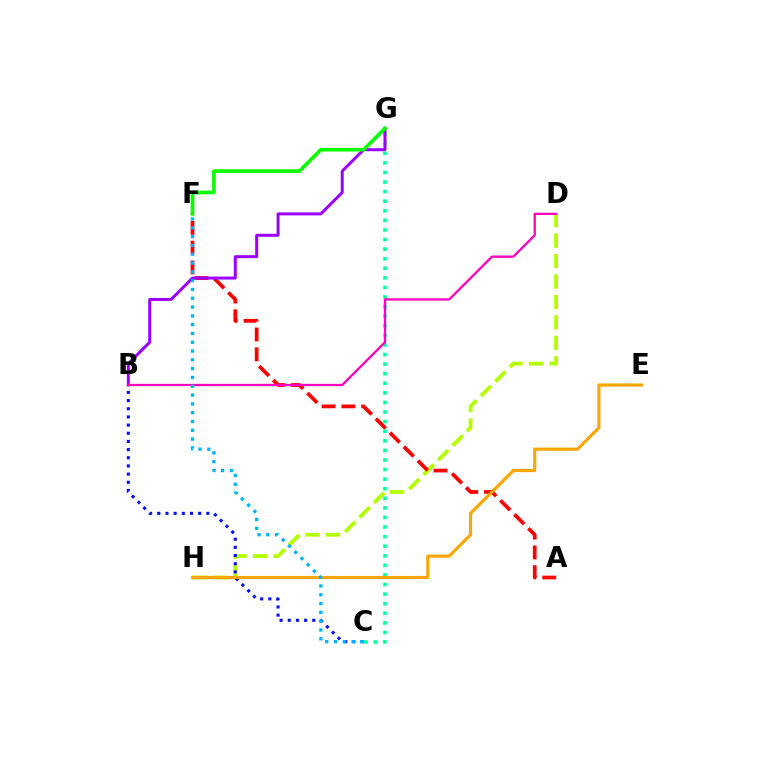{('D', 'H'): [{'color': '#b3ff00', 'line_style': 'dashed', 'thickness': 2.78}], ('B', 'C'): [{'color': '#0010ff', 'line_style': 'dotted', 'thickness': 2.22}], ('A', 'F'): [{'color': '#ff0000', 'line_style': 'dashed', 'thickness': 2.69}], ('C', 'G'): [{'color': '#00ff9d', 'line_style': 'dotted', 'thickness': 2.6}], ('E', 'H'): [{'color': '#ffa500', 'line_style': 'solid', 'thickness': 2.25}], ('B', 'G'): [{'color': '#9b00ff', 'line_style': 'solid', 'thickness': 2.15}], ('B', 'D'): [{'color': '#ff00bd', 'line_style': 'solid', 'thickness': 1.66}], ('C', 'F'): [{'color': '#00b5ff', 'line_style': 'dotted', 'thickness': 2.39}], ('F', 'G'): [{'color': '#08ff00', 'line_style': 'solid', 'thickness': 2.61}]}